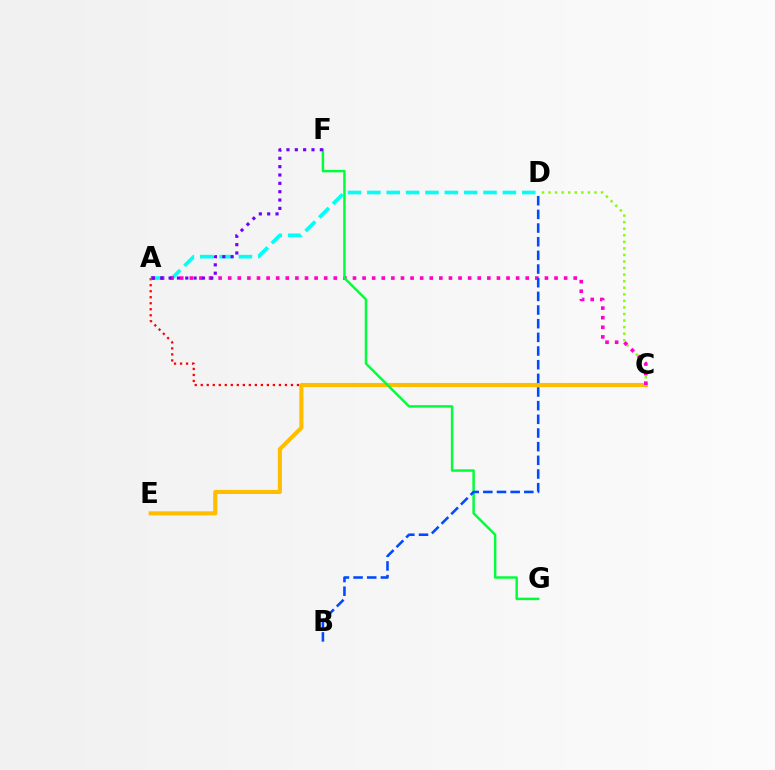{('A', 'C'): [{'color': '#ff0000', 'line_style': 'dotted', 'thickness': 1.63}, {'color': '#ff00cf', 'line_style': 'dotted', 'thickness': 2.61}], ('C', 'D'): [{'color': '#84ff00', 'line_style': 'dotted', 'thickness': 1.78}], ('C', 'E'): [{'color': '#ffbd00', 'line_style': 'solid', 'thickness': 2.95}], ('A', 'D'): [{'color': '#00fff6', 'line_style': 'dashed', 'thickness': 2.63}], ('F', 'G'): [{'color': '#00ff39', 'line_style': 'solid', 'thickness': 1.77}], ('B', 'D'): [{'color': '#004bff', 'line_style': 'dashed', 'thickness': 1.86}], ('A', 'F'): [{'color': '#7200ff', 'line_style': 'dotted', 'thickness': 2.27}]}